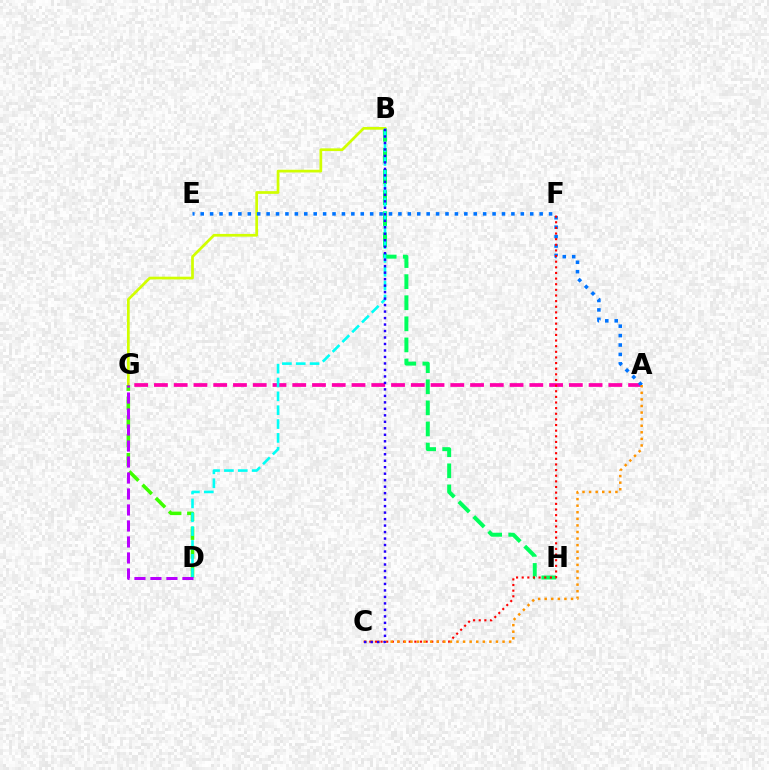{('B', 'H'): [{'color': '#00ff5c', 'line_style': 'dashed', 'thickness': 2.86}], ('B', 'G'): [{'color': '#d1ff00', 'line_style': 'solid', 'thickness': 1.96}], ('A', 'G'): [{'color': '#ff00ac', 'line_style': 'dashed', 'thickness': 2.68}], ('D', 'G'): [{'color': '#3dff00', 'line_style': 'dashed', 'thickness': 2.56}, {'color': '#b900ff', 'line_style': 'dashed', 'thickness': 2.17}], ('A', 'E'): [{'color': '#0074ff', 'line_style': 'dotted', 'thickness': 2.56}], ('C', 'F'): [{'color': '#ff0000', 'line_style': 'dotted', 'thickness': 1.53}], ('A', 'C'): [{'color': '#ff9400', 'line_style': 'dotted', 'thickness': 1.79}], ('B', 'D'): [{'color': '#00fff6', 'line_style': 'dashed', 'thickness': 1.88}], ('B', 'C'): [{'color': '#2500ff', 'line_style': 'dotted', 'thickness': 1.76}]}